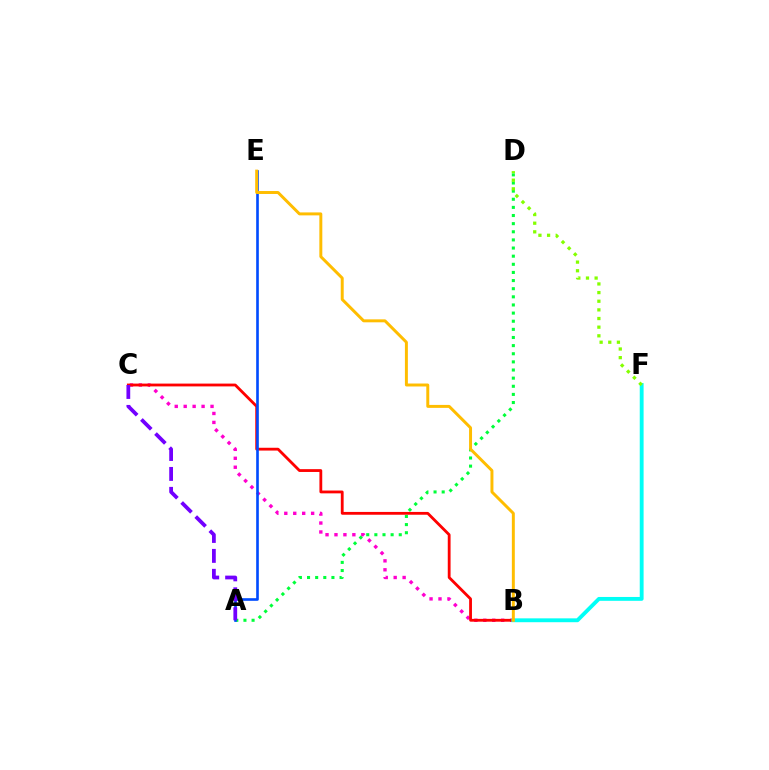{('B', 'C'): [{'color': '#ff00cf', 'line_style': 'dotted', 'thickness': 2.43}, {'color': '#ff0000', 'line_style': 'solid', 'thickness': 2.02}], ('A', 'D'): [{'color': '#00ff39', 'line_style': 'dotted', 'thickness': 2.21}], ('A', 'E'): [{'color': '#004bff', 'line_style': 'solid', 'thickness': 1.9}], ('B', 'F'): [{'color': '#00fff6', 'line_style': 'solid', 'thickness': 2.78}], ('A', 'C'): [{'color': '#7200ff', 'line_style': 'dashed', 'thickness': 2.71}], ('D', 'F'): [{'color': '#84ff00', 'line_style': 'dotted', 'thickness': 2.35}], ('B', 'E'): [{'color': '#ffbd00', 'line_style': 'solid', 'thickness': 2.13}]}